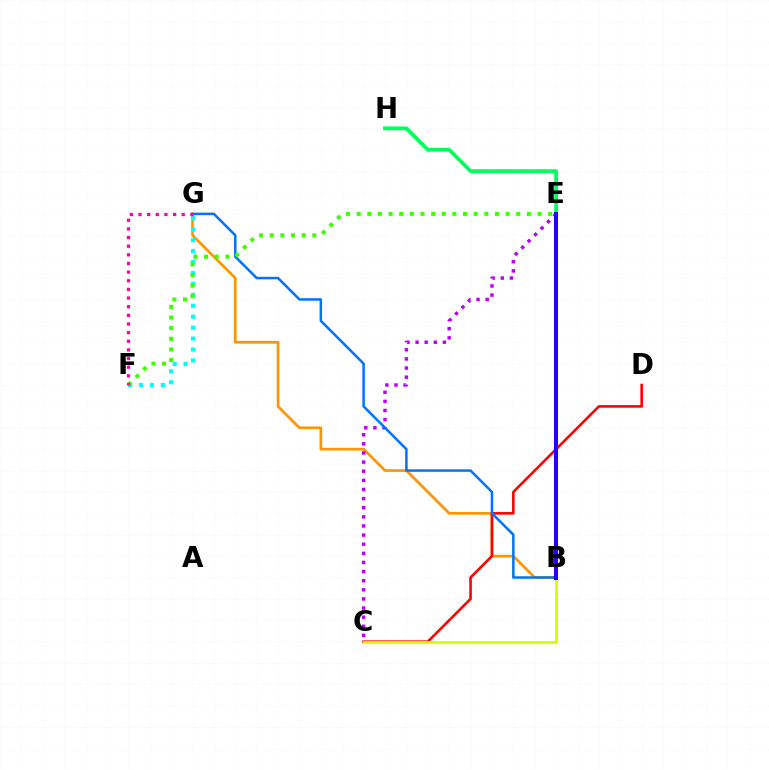{('B', 'G'): [{'color': '#ff9400', 'line_style': 'solid', 'thickness': 1.92}, {'color': '#0074ff', 'line_style': 'solid', 'thickness': 1.81}], ('C', 'D'): [{'color': '#ff0000', 'line_style': 'solid', 'thickness': 1.86}], ('B', 'C'): [{'color': '#d1ff00', 'line_style': 'solid', 'thickness': 2.01}], ('C', 'E'): [{'color': '#b900ff', 'line_style': 'dotted', 'thickness': 2.48}], ('F', 'G'): [{'color': '#00fff6', 'line_style': 'dotted', 'thickness': 2.97}, {'color': '#ff00ac', 'line_style': 'dotted', 'thickness': 2.35}], ('E', 'H'): [{'color': '#00ff5c', 'line_style': 'solid', 'thickness': 2.72}], ('E', 'F'): [{'color': '#3dff00', 'line_style': 'dotted', 'thickness': 2.89}], ('B', 'E'): [{'color': '#2500ff', 'line_style': 'solid', 'thickness': 2.91}]}